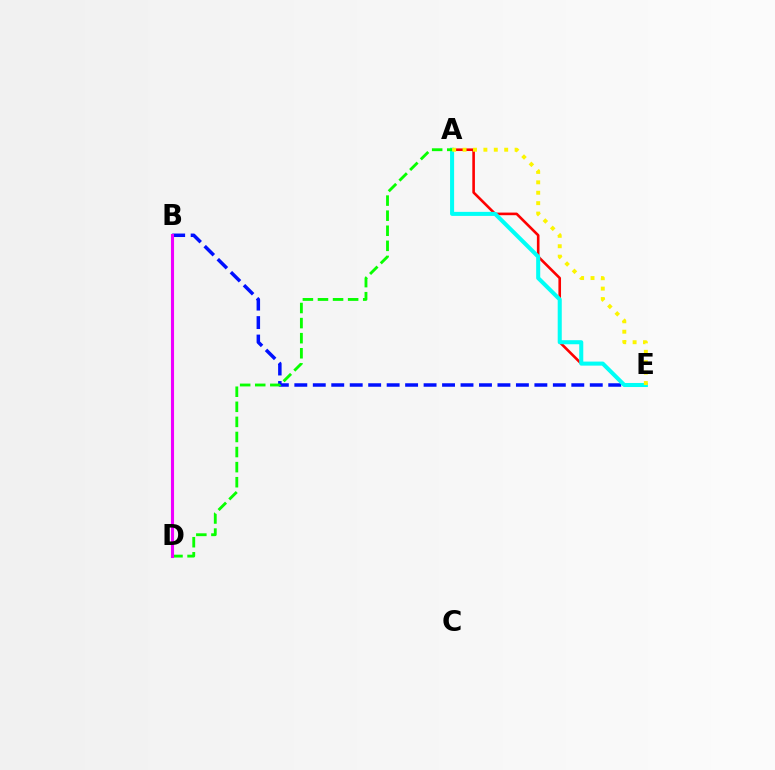{('A', 'E'): [{'color': '#ff0000', 'line_style': 'solid', 'thickness': 1.88}, {'color': '#00fff6', 'line_style': 'solid', 'thickness': 2.91}, {'color': '#fcf500', 'line_style': 'dotted', 'thickness': 2.83}], ('B', 'E'): [{'color': '#0010ff', 'line_style': 'dashed', 'thickness': 2.51}], ('A', 'D'): [{'color': '#08ff00', 'line_style': 'dashed', 'thickness': 2.05}], ('B', 'D'): [{'color': '#ee00ff', 'line_style': 'solid', 'thickness': 2.22}]}